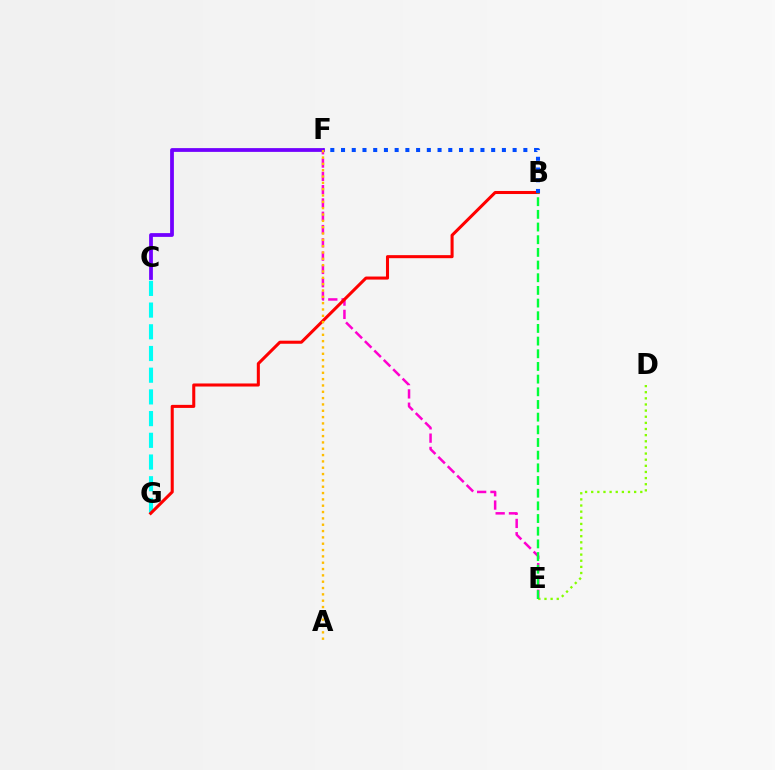{('E', 'F'): [{'color': '#ff00cf', 'line_style': 'dashed', 'thickness': 1.81}], ('C', 'G'): [{'color': '#00fff6', 'line_style': 'dashed', 'thickness': 2.95}], ('D', 'E'): [{'color': '#84ff00', 'line_style': 'dotted', 'thickness': 1.67}], ('B', 'G'): [{'color': '#ff0000', 'line_style': 'solid', 'thickness': 2.2}], ('B', 'F'): [{'color': '#004bff', 'line_style': 'dotted', 'thickness': 2.91}], ('B', 'E'): [{'color': '#00ff39', 'line_style': 'dashed', 'thickness': 1.72}], ('C', 'F'): [{'color': '#7200ff', 'line_style': 'solid', 'thickness': 2.72}], ('A', 'F'): [{'color': '#ffbd00', 'line_style': 'dotted', 'thickness': 1.72}]}